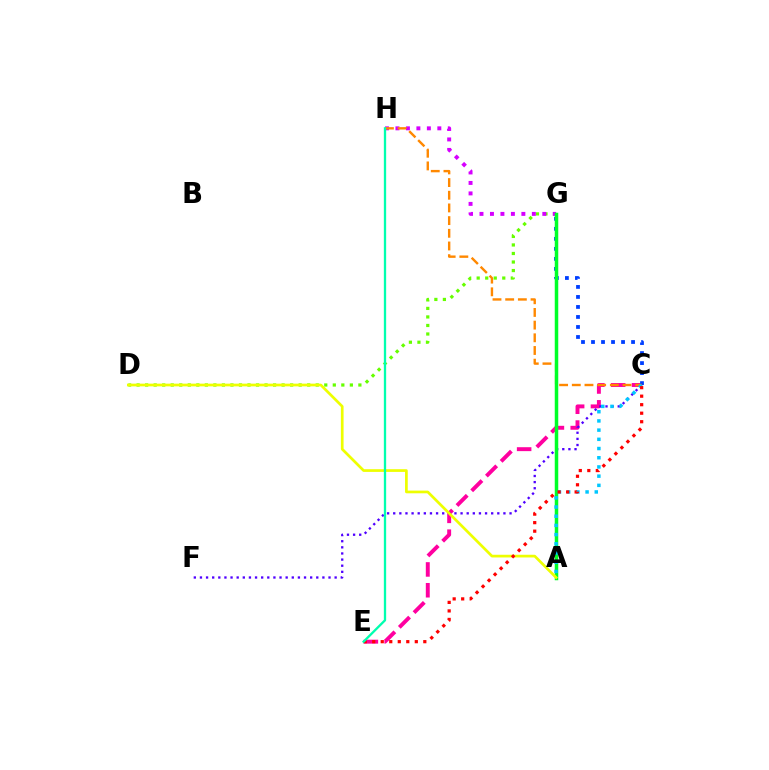{('C', 'E'): [{'color': '#ff00a0', 'line_style': 'dashed', 'thickness': 2.83}, {'color': '#ff0000', 'line_style': 'dotted', 'thickness': 2.31}], ('D', 'G'): [{'color': '#66ff00', 'line_style': 'dotted', 'thickness': 2.32}], ('G', 'H'): [{'color': '#d600ff', 'line_style': 'dotted', 'thickness': 2.84}], ('C', 'G'): [{'color': '#003fff', 'line_style': 'dotted', 'thickness': 2.72}], ('C', 'F'): [{'color': '#4f00ff', 'line_style': 'dotted', 'thickness': 1.66}], ('C', 'H'): [{'color': '#ff8800', 'line_style': 'dashed', 'thickness': 1.72}], ('A', 'G'): [{'color': '#00ff27', 'line_style': 'solid', 'thickness': 2.52}], ('A', 'C'): [{'color': '#00c7ff', 'line_style': 'dotted', 'thickness': 2.5}], ('A', 'D'): [{'color': '#eeff00', 'line_style': 'solid', 'thickness': 1.95}], ('E', 'H'): [{'color': '#00ffaf', 'line_style': 'solid', 'thickness': 1.66}]}